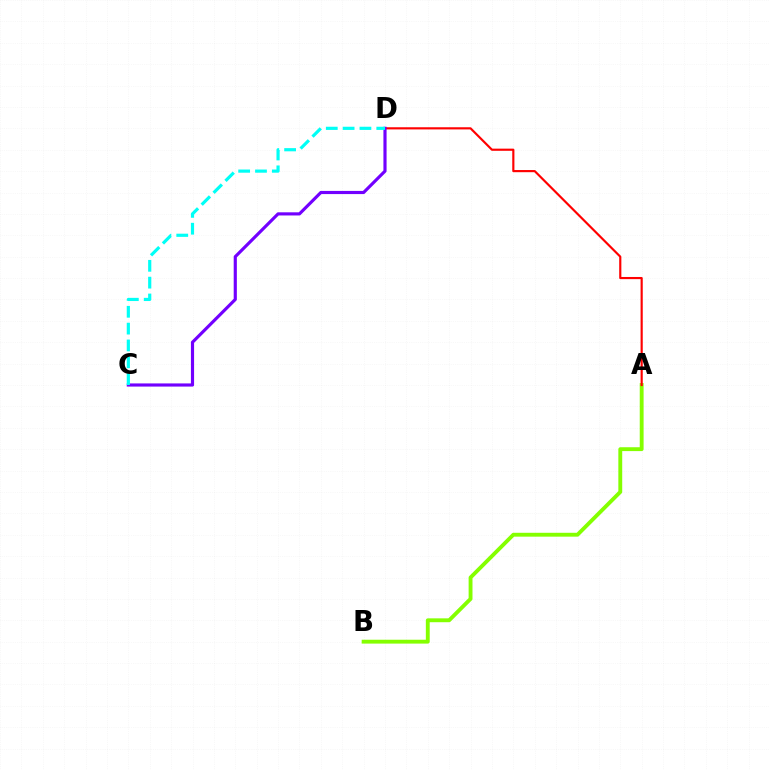{('A', 'B'): [{'color': '#84ff00', 'line_style': 'solid', 'thickness': 2.78}], ('A', 'D'): [{'color': '#ff0000', 'line_style': 'solid', 'thickness': 1.56}], ('C', 'D'): [{'color': '#7200ff', 'line_style': 'solid', 'thickness': 2.27}, {'color': '#00fff6', 'line_style': 'dashed', 'thickness': 2.29}]}